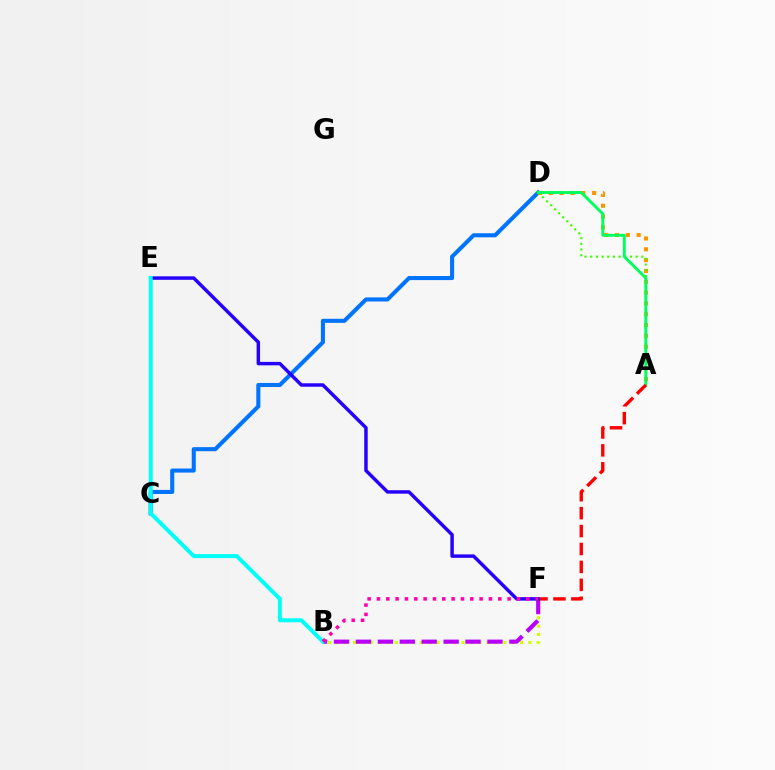{('B', 'F'): [{'color': '#d1ff00', 'line_style': 'dotted', 'thickness': 2.27}, {'color': '#b900ff', 'line_style': 'dashed', 'thickness': 2.98}, {'color': '#ff00ac', 'line_style': 'dotted', 'thickness': 2.54}], ('C', 'D'): [{'color': '#0074ff', 'line_style': 'solid', 'thickness': 2.94}], ('A', 'D'): [{'color': '#ff9400', 'line_style': 'dotted', 'thickness': 2.94}, {'color': '#3dff00', 'line_style': 'dotted', 'thickness': 1.54}, {'color': '#00ff5c', 'line_style': 'solid', 'thickness': 2.1}], ('A', 'F'): [{'color': '#ff0000', 'line_style': 'dashed', 'thickness': 2.44}], ('E', 'F'): [{'color': '#2500ff', 'line_style': 'solid', 'thickness': 2.49}], ('B', 'E'): [{'color': '#00fff6', 'line_style': 'solid', 'thickness': 2.86}]}